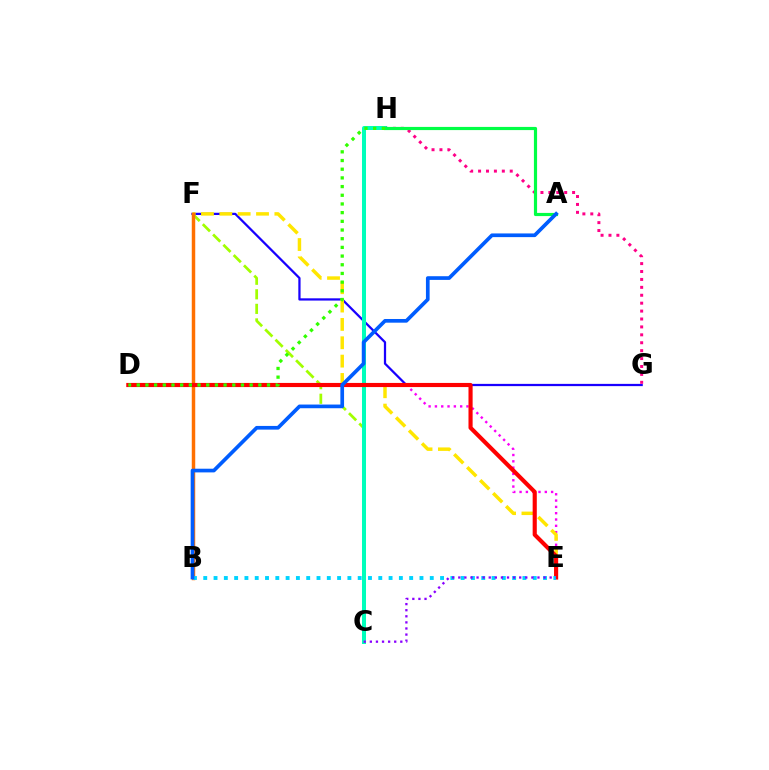{('D', 'E'): [{'color': '#fa00f9', 'line_style': 'dotted', 'thickness': 1.71}, {'color': '#ff0000', 'line_style': 'solid', 'thickness': 2.98}], ('F', 'G'): [{'color': '#1900ff', 'line_style': 'solid', 'thickness': 1.62}], ('E', 'F'): [{'color': '#ffe600', 'line_style': 'dashed', 'thickness': 2.49}], ('C', 'F'): [{'color': '#a2ff00', 'line_style': 'dashed', 'thickness': 1.98}], ('C', 'H'): [{'color': '#00ffbb', 'line_style': 'solid', 'thickness': 2.89}], ('B', 'F'): [{'color': '#ff7000', 'line_style': 'solid', 'thickness': 2.5}], ('G', 'H'): [{'color': '#ff0088', 'line_style': 'dotted', 'thickness': 2.15}], ('A', 'H'): [{'color': '#00ff45', 'line_style': 'solid', 'thickness': 2.28}], ('B', 'E'): [{'color': '#00d3ff', 'line_style': 'dotted', 'thickness': 2.8}], ('D', 'H'): [{'color': '#31ff00', 'line_style': 'dotted', 'thickness': 2.36}], ('A', 'B'): [{'color': '#005dff', 'line_style': 'solid', 'thickness': 2.65}], ('C', 'E'): [{'color': '#8a00ff', 'line_style': 'dotted', 'thickness': 1.65}]}